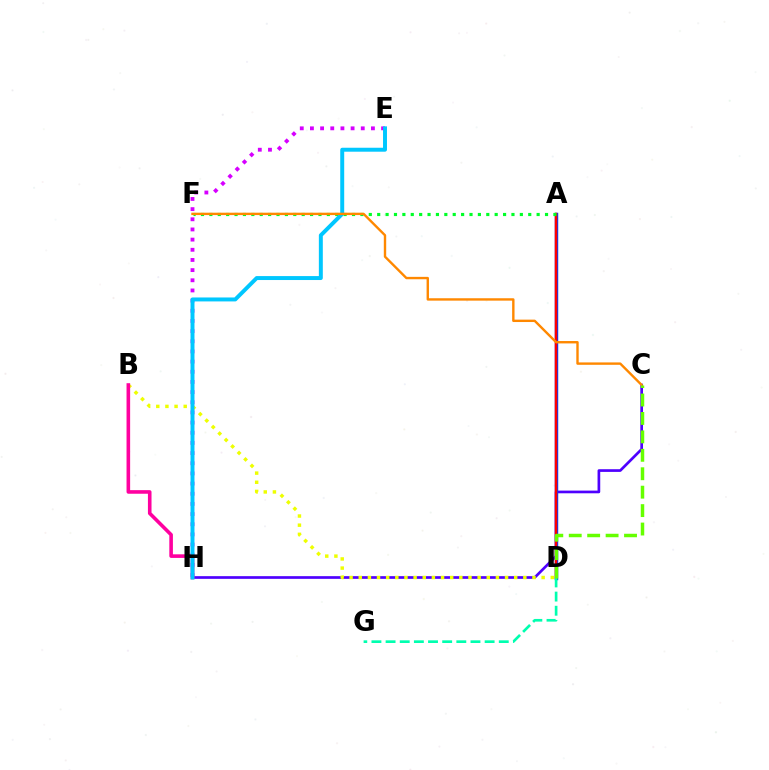{('C', 'H'): [{'color': '#4f00ff', 'line_style': 'solid', 'thickness': 1.94}], ('B', 'D'): [{'color': '#eeff00', 'line_style': 'dotted', 'thickness': 2.48}], ('A', 'D'): [{'color': '#003fff', 'line_style': 'solid', 'thickness': 2.48}, {'color': '#ff0000', 'line_style': 'solid', 'thickness': 1.78}], ('E', 'H'): [{'color': '#d600ff', 'line_style': 'dotted', 'thickness': 2.76}, {'color': '#00c7ff', 'line_style': 'solid', 'thickness': 2.85}], ('B', 'H'): [{'color': '#ff00a0', 'line_style': 'solid', 'thickness': 2.59}], ('A', 'F'): [{'color': '#00ff27', 'line_style': 'dotted', 'thickness': 2.28}], ('D', 'G'): [{'color': '#00ffaf', 'line_style': 'dashed', 'thickness': 1.92}], ('C', 'F'): [{'color': '#ff8800', 'line_style': 'solid', 'thickness': 1.72}], ('C', 'D'): [{'color': '#66ff00', 'line_style': 'dashed', 'thickness': 2.5}]}